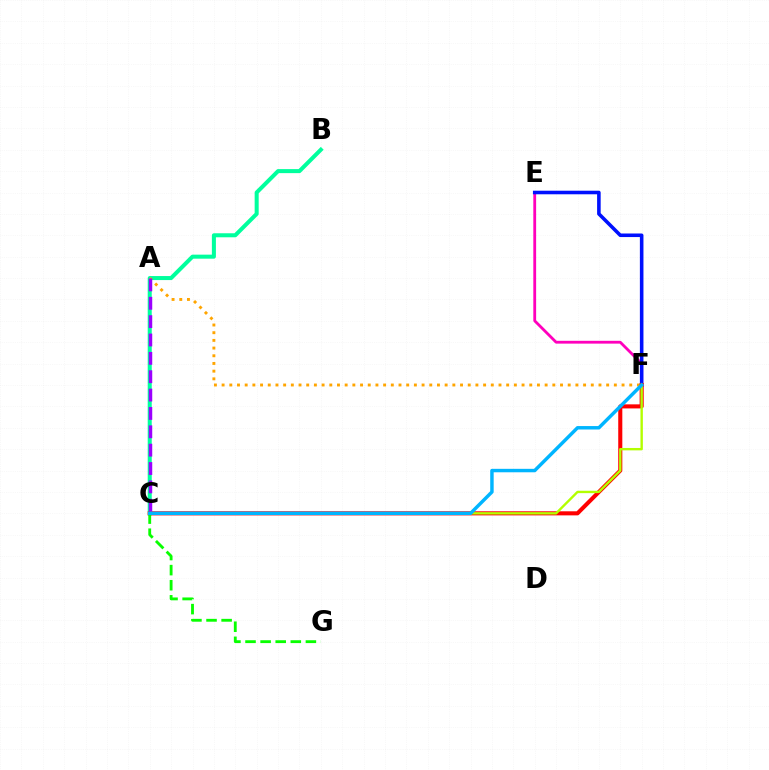{('B', 'C'): [{'color': '#00ff9d', 'line_style': 'solid', 'thickness': 2.9}], ('E', 'F'): [{'color': '#ff00bd', 'line_style': 'solid', 'thickness': 2.02}, {'color': '#0010ff', 'line_style': 'solid', 'thickness': 2.57}], ('A', 'F'): [{'color': '#ffa500', 'line_style': 'dotted', 'thickness': 2.09}], ('C', 'F'): [{'color': '#ff0000', 'line_style': 'solid', 'thickness': 2.93}, {'color': '#b3ff00', 'line_style': 'solid', 'thickness': 1.72}, {'color': '#00b5ff', 'line_style': 'solid', 'thickness': 2.48}], ('A', 'C'): [{'color': '#9b00ff', 'line_style': 'dashed', 'thickness': 2.49}], ('C', 'G'): [{'color': '#08ff00', 'line_style': 'dashed', 'thickness': 2.05}]}